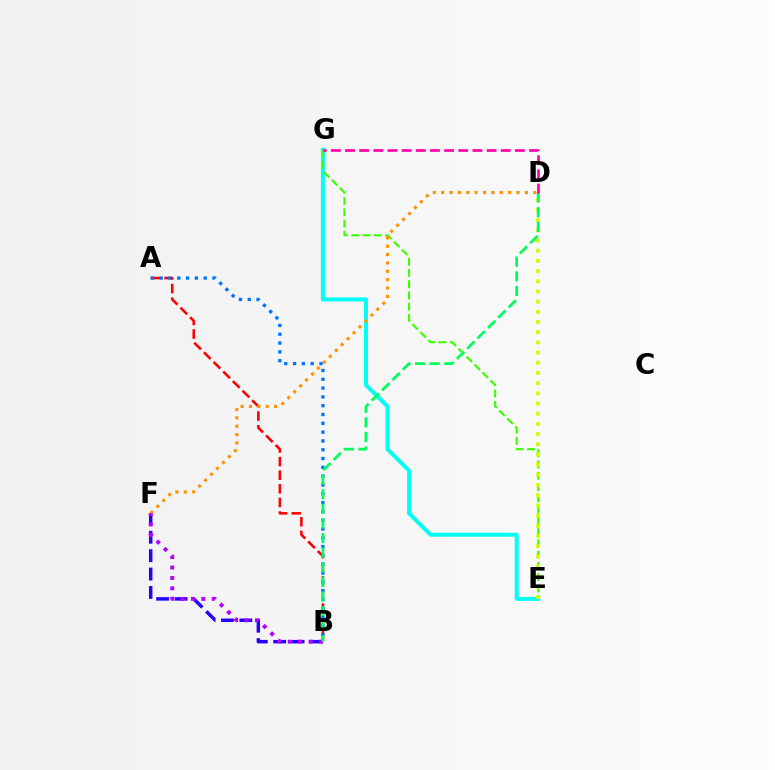{('A', 'B'): [{'color': '#ff0000', 'line_style': 'dashed', 'thickness': 1.85}, {'color': '#0074ff', 'line_style': 'dotted', 'thickness': 2.39}], ('E', 'G'): [{'color': '#00fff6', 'line_style': 'solid', 'thickness': 2.87}, {'color': '#3dff00', 'line_style': 'dashed', 'thickness': 1.53}], ('B', 'F'): [{'color': '#2500ff', 'line_style': 'dashed', 'thickness': 2.5}, {'color': '#b900ff', 'line_style': 'dotted', 'thickness': 2.83}], ('D', 'E'): [{'color': '#d1ff00', 'line_style': 'dotted', 'thickness': 2.77}], ('D', 'F'): [{'color': '#ff9400', 'line_style': 'dotted', 'thickness': 2.27}], ('B', 'D'): [{'color': '#00ff5c', 'line_style': 'dashed', 'thickness': 1.99}], ('D', 'G'): [{'color': '#ff00ac', 'line_style': 'dashed', 'thickness': 1.92}]}